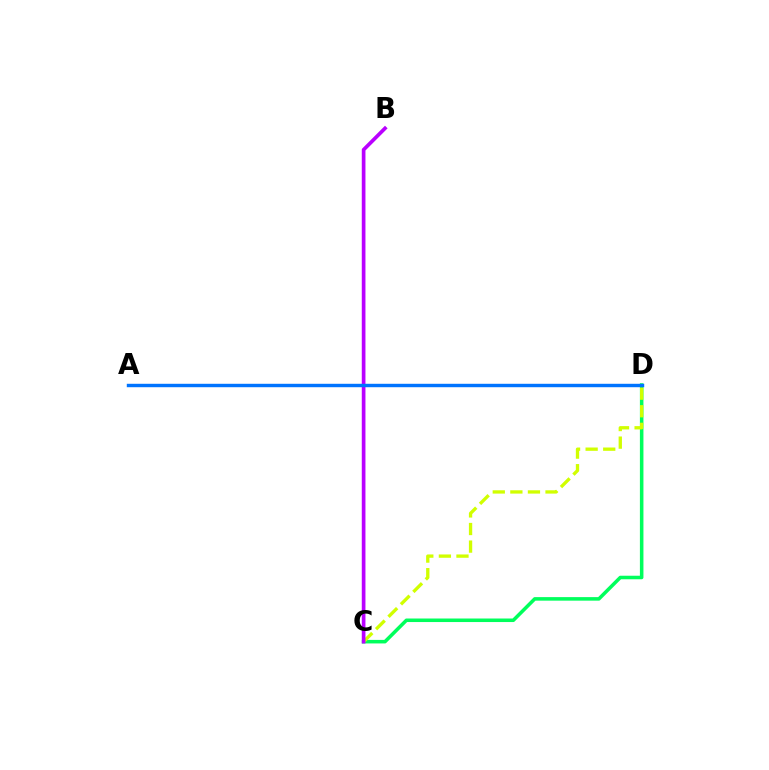{('C', 'D'): [{'color': '#00ff5c', 'line_style': 'solid', 'thickness': 2.55}, {'color': '#d1ff00', 'line_style': 'dashed', 'thickness': 2.39}], ('A', 'D'): [{'color': '#ff0000', 'line_style': 'dotted', 'thickness': 2.16}, {'color': '#0074ff', 'line_style': 'solid', 'thickness': 2.46}], ('B', 'C'): [{'color': '#b900ff', 'line_style': 'solid', 'thickness': 2.65}]}